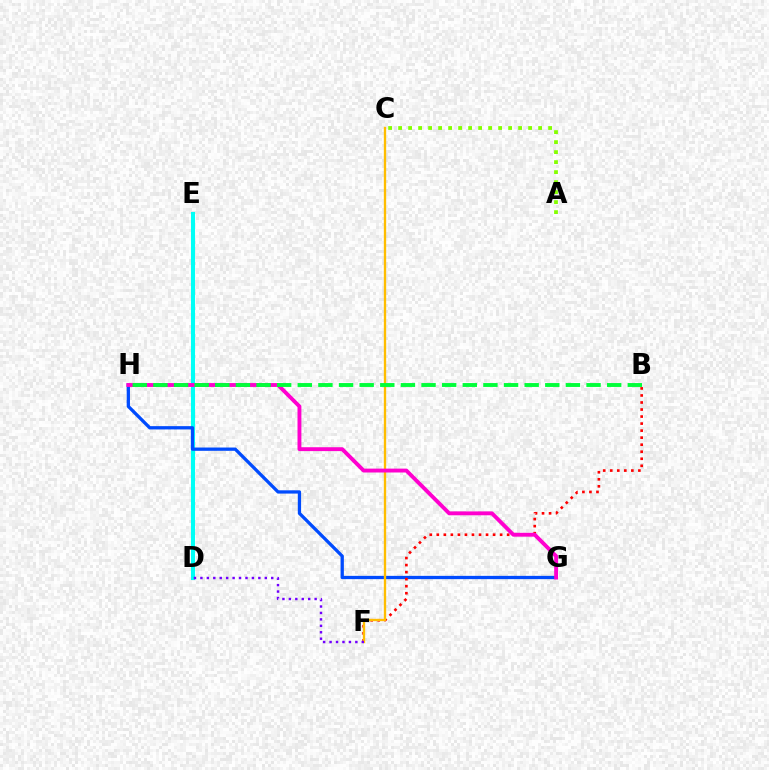{('A', 'C'): [{'color': '#84ff00', 'line_style': 'dotted', 'thickness': 2.72}], ('D', 'E'): [{'color': '#00fff6', 'line_style': 'solid', 'thickness': 2.93}], ('G', 'H'): [{'color': '#004bff', 'line_style': 'solid', 'thickness': 2.36}, {'color': '#ff00cf', 'line_style': 'solid', 'thickness': 2.79}], ('B', 'F'): [{'color': '#ff0000', 'line_style': 'dotted', 'thickness': 1.91}], ('C', 'F'): [{'color': '#ffbd00', 'line_style': 'solid', 'thickness': 1.68}], ('D', 'F'): [{'color': '#7200ff', 'line_style': 'dotted', 'thickness': 1.75}], ('B', 'H'): [{'color': '#00ff39', 'line_style': 'dashed', 'thickness': 2.8}]}